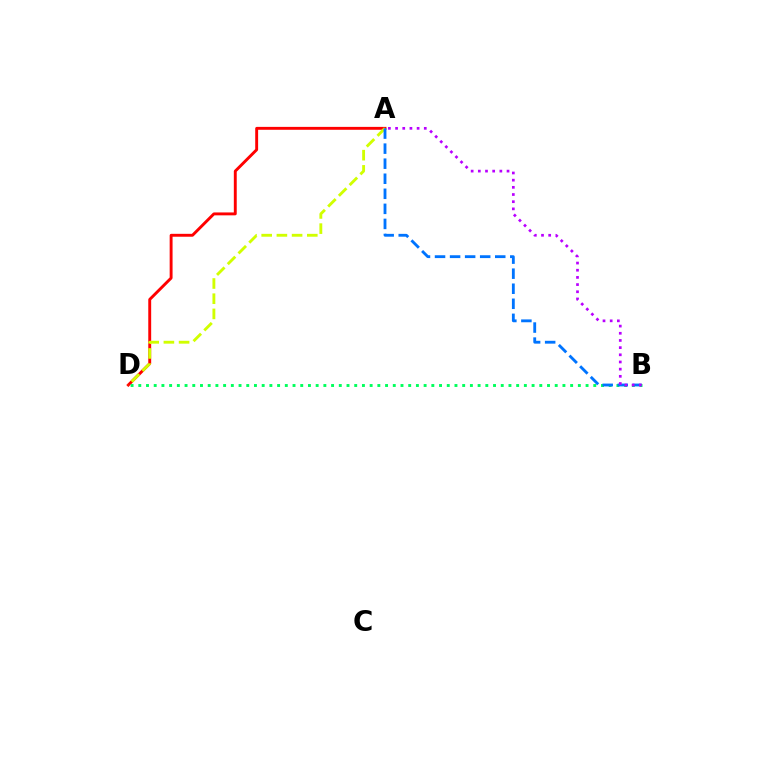{('A', 'D'): [{'color': '#ff0000', 'line_style': 'solid', 'thickness': 2.09}, {'color': '#d1ff00', 'line_style': 'dashed', 'thickness': 2.06}], ('B', 'D'): [{'color': '#00ff5c', 'line_style': 'dotted', 'thickness': 2.1}], ('A', 'B'): [{'color': '#0074ff', 'line_style': 'dashed', 'thickness': 2.04}, {'color': '#b900ff', 'line_style': 'dotted', 'thickness': 1.95}]}